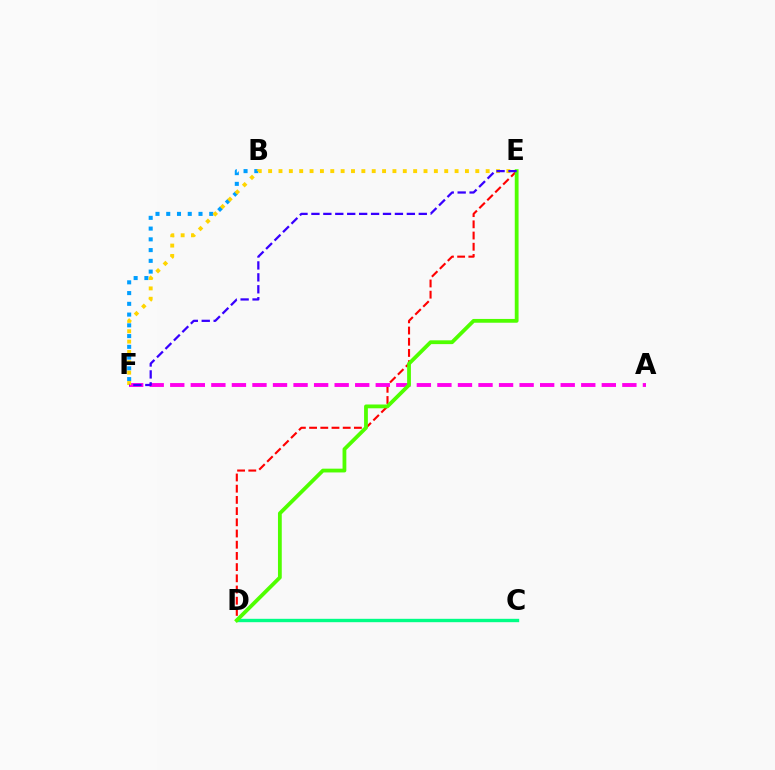{('C', 'D'): [{'color': '#00ff86', 'line_style': 'solid', 'thickness': 2.43}], ('D', 'E'): [{'color': '#ff0000', 'line_style': 'dashed', 'thickness': 1.52}, {'color': '#4fff00', 'line_style': 'solid', 'thickness': 2.73}], ('A', 'F'): [{'color': '#ff00ed', 'line_style': 'dashed', 'thickness': 2.79}], ('B', 'F'): [{'color': '#009eff', 'line_style': 'dotted', 'thickness': 2.92}], ('E', 'F'): [{'color': '#ffd500', 'line_style': 'dotted', 'thickness': 2.81}, {'color': '#3700ff', 'line_style': 'dashed', 'thickness': 1.62}]}